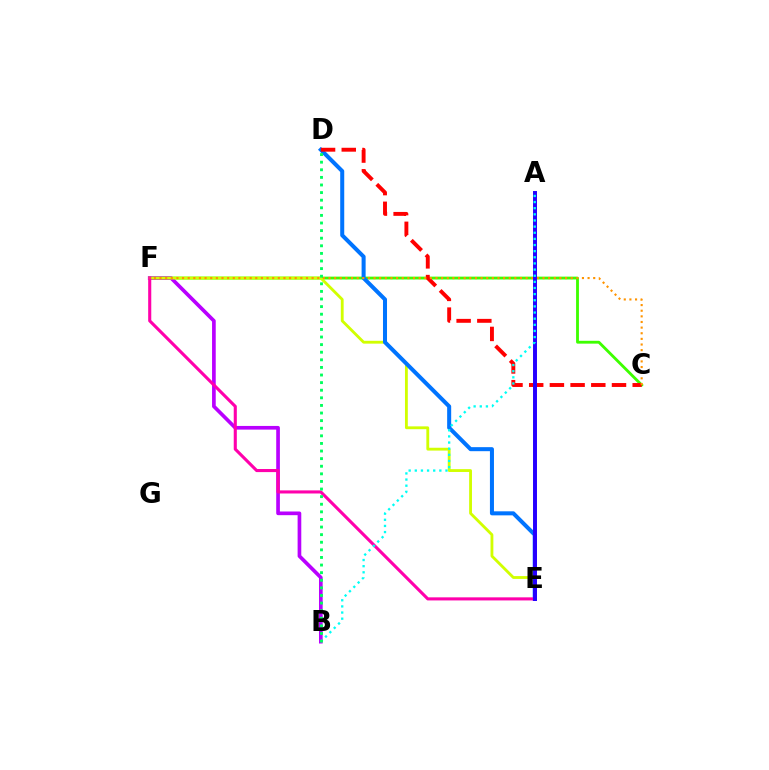{('C', 'F'): [{'color': '#3dff00', 'line_style': 'solid', 'thickness': 2.04}, {'color': '#ff9400', 'line_style': 'dotted', 'thickness': 1.53}], ('B', 'F'): [{'color': '#b900ff', 'line_style': 'solid', 'thickness': 2.64}], ('E', 'F'): [{'color': '#d1ff00', 'line_style': 'solid', 'thickness': 2.04}, {'color': '#ff00ac', 'line_style': 'solid', 'thickness': 2.22}], ('D', 'E'): [{'color': '#0074ff', 'line_style': 'solid', 'thickness': 2.9}], ('C', 'D'): [{'color': '#ff0000', 'line_style': 'dashed', 'thickness': 2.81}], ('A', 'E'): [{'color': '#2500ff', 'line_style': 'solid', 'thickness': 2.85}], ('A', 'B'): [{'color': '#00fff6', 'line_style': 'dotted', 'thickness': 1.67}], ('B', 'D'): [{'color': '#00ff5c', 'line_style': 'dotted', 'thickness': 2.07}]}